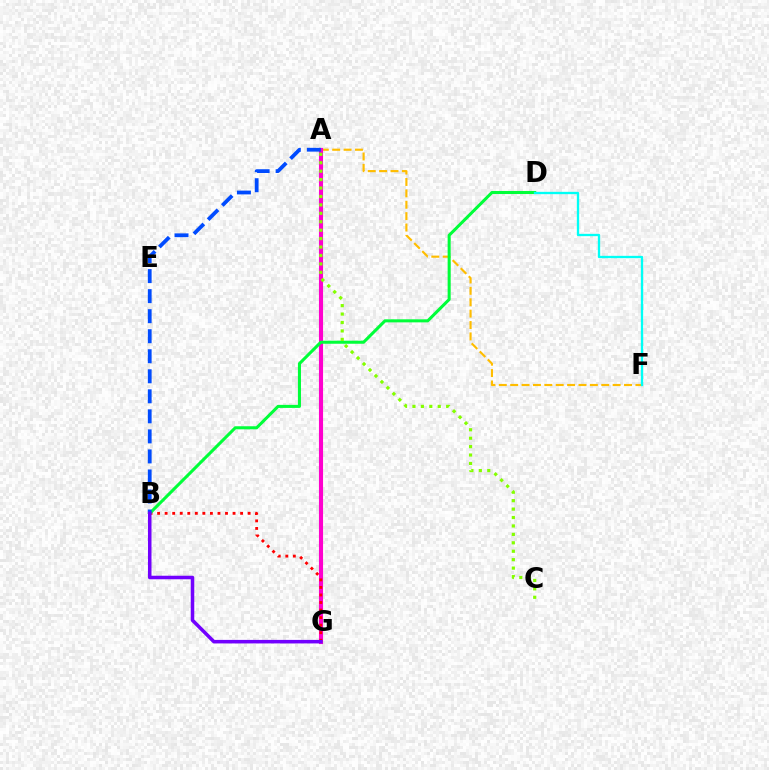{('A', 'F'): [{'color': '#ffbd00', 'line_style': 'dashed', 'thickness': 1.55}], ('A', 'G'): [{'color': '#ff00cf', 'line_style': 'solid', 'thickness': 2.95}], ('B', 'G'): [{'color': '#ff0000', 'line_style': 'dotted', 'thickness': 2.05}, {'color': '#7200ff', 'line_style': 'solid', 'thickness': 2.54}], ('B', 'D'): [{'color': '#00ff39', 'line_style': 'solid', 'thickness': 2.2}], ('D', 'F'): [{'color': '#00fff6', 'line_style': 'solid', 'thickness': 1.67}], ('A', 'C'): [{'color': '#84ff00', 'line_style': 'dotted', 'thickness': 2.29}], ('A', 'B'): [{'color': '#004bff', 'line_style': 'dashed', 'thickness': 2.72}]}